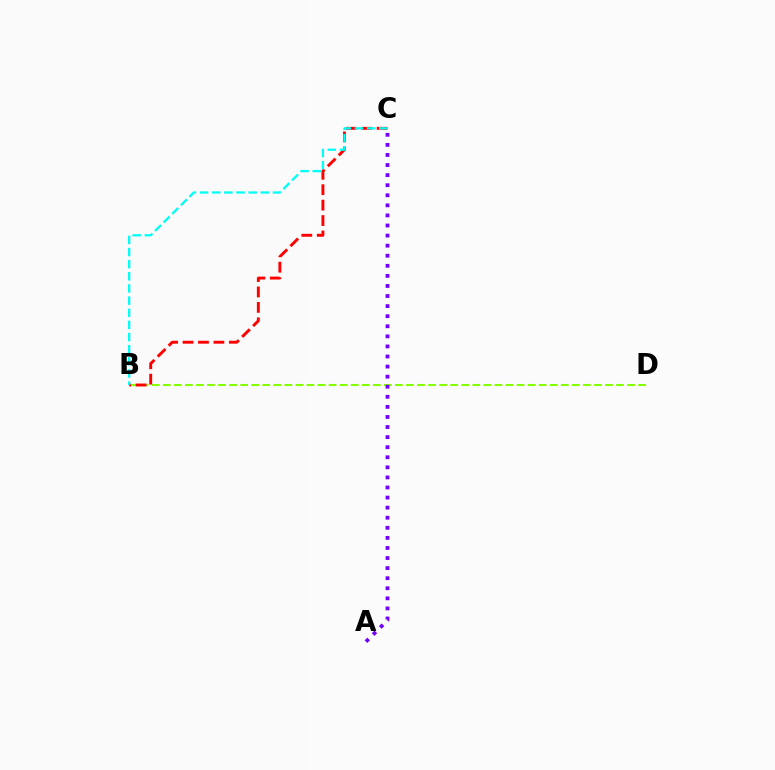{('B', 'D'): [{'color': '#84ff00', 'line_style': 'dashed', 'thickness': 1.5}], ('B', 'C'): [{'color': '#ff0000', 'line_style': 'dashed', 'thickness': 2.1}, {'color': '#00fff6', 'line_style': 'dashed', 'thickness': 1.65}], ('A', 'C'): [{'color': '#7200ff', 'line_style': 'dotted', 'thickness': 2.74}]}